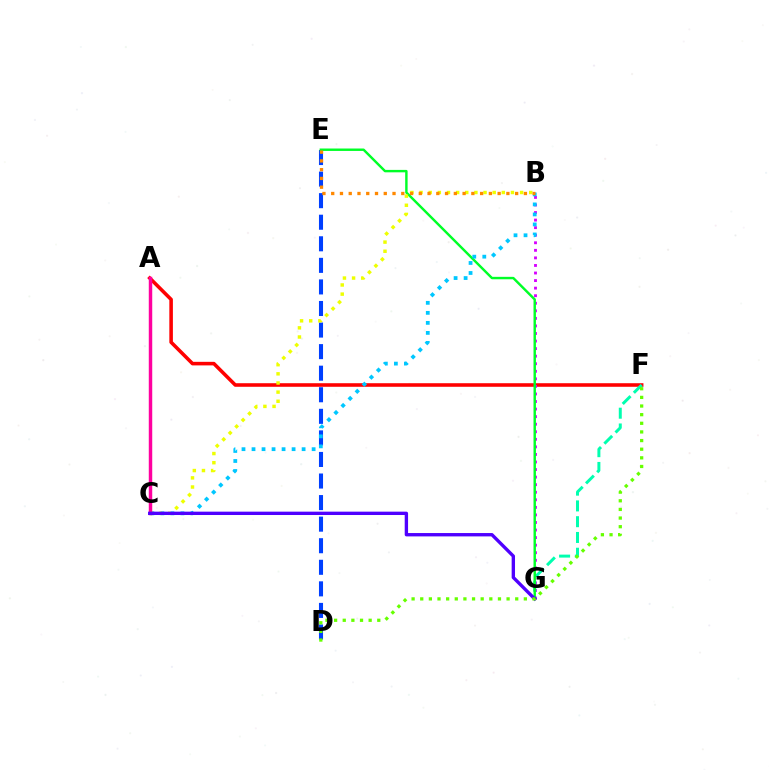{('D', 'E'): [{'color': '#003fff', 'line_style': 'dashed', 'thickness': 2.93}], ('A', 'F'): [{'color': '#ff0000', 'line_style': 'solid', 'thickness': 2.57}], ('B', 'G'): [{'color': '#d600ff', 'line_style': 'dotted', 'thickness': 2.05}], ('F', 'G'): [{'color': '#00ffaf', 'line_style': 'dashed', 'thickness': 2.14}], ('E', 'G'): [{'color': '#00ff27', 'line_style': 'solid', 'thickness': 1.75}], ('B', 'C'): [{'color': '#00c7ff', 'line_style': 'dotted', 'thickness': 2.72}, {'color': '#eeff00', 'line_style': 'dotted', 'thickness': 2.48}], ('A', 'C'): [{'color': '#ff00a0', 'line_style': 'solid', 'thickness': 2.49}], ('C', 'G'): [{'color': '#4f00ff', 'line_style': 'solid', 'thickness': 2.42}], ('D', 'F'): [{'color': '#66ff00', 'line_style': 'dotted', 'thickness': 2.35}], ('B', 'E'): [{'color': '#ff8800', 'line_style': 'dotted', 'thickness': 2.38}]}